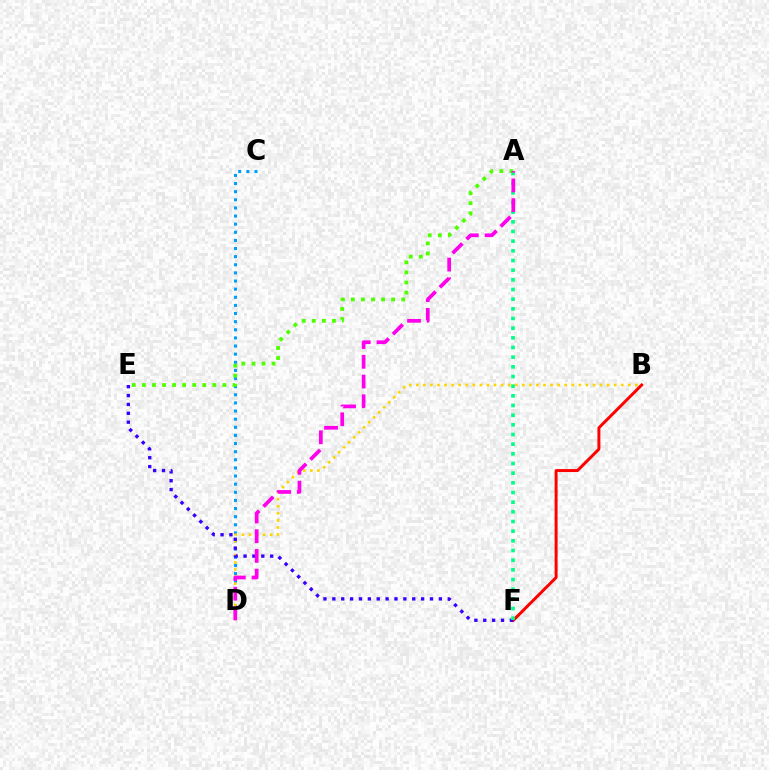{('C', 'D'): [{'color': '#009eff', 'line_style': 'dotted', 'thickness': 2.21}], ('B', 'D'): [{'color': '#ffd500', 'line_style': 'dotted', 'thickness': 1.92}], ('A', 'E'): [{'color': '#4fff00', 'line_style': 'dotted', 'thickness': 2.74}], ('B', 'F'): [{'color': '#ff0000', 'line_style': 'solid', 'thickness': 2.13}], ('E', 'F'): [{'color': '#3700ff', 'line_style': 'dotted', 'thickness': 2.41}], ('A', 'F'): [{'color': '#00ff86', 'line_style': 'dotted', 'thickness': 2.63}], ('A', 'D'): [{'color': '#ff00ed', 'line_style': 'dashed', 'thickness': 2.68}]}